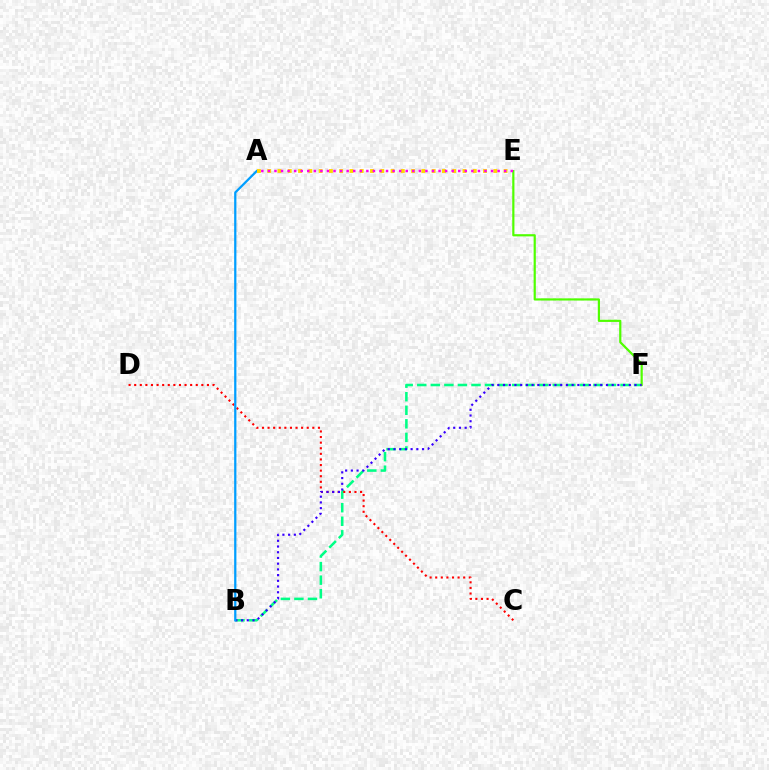{('B', 'F'): [{'color': '#00ff86', 'line_style': 'dashed', 'thickness': 1.84}, {'color': '#3700ff', 'line_style': 'dotted', 'thickness': 1.55}], ('C', 'D'): [{'color': '#ff0000', 'line_style': 'dotted', 'thickness': 1.52}], ('E', 'F'): [{'color': '#4fff00', 'line_style': 'solid', 'thickness': 1.58}], ('A', 'B'): [{'color': '#009eff', 'line_style': 'solid', 'thickness': 1.62}], ('A', 'E'): [{'color': '#ffd500', 'line_style': 'dotted', 'thickness': 2.79}, {'color': '#ff00ed', 'line_style': 'dotted', 'thickness': 1.78}]}